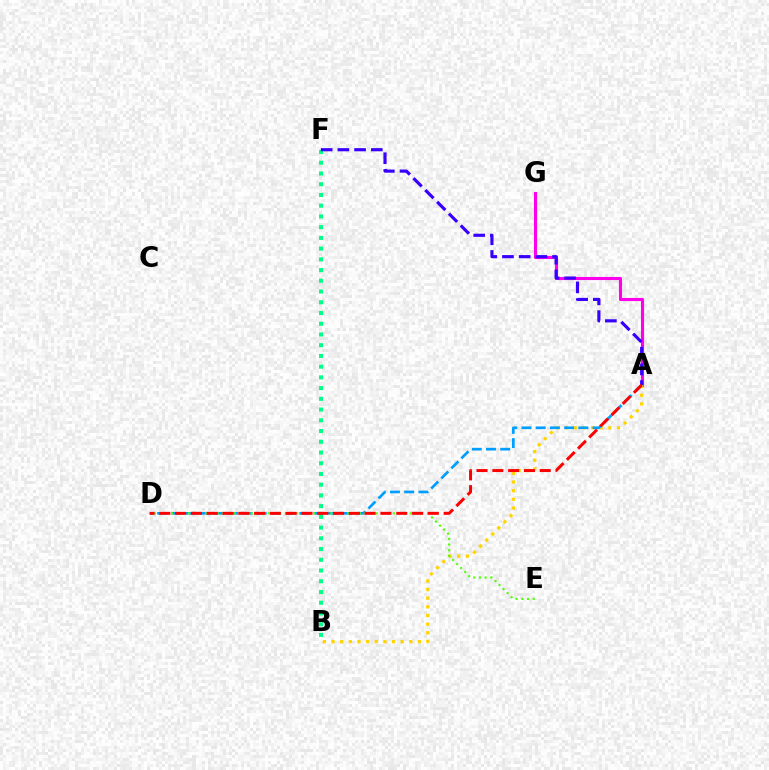{('A', 'G'): [{'color': '#ff00ed', 'line_style': 'solid', 'thickness': 2.23}], ('A', 'B'): [{'color': '#ffd500', 'line_style': 'dotted', 'thickness': 2.35}], ('B', 'F'): [{'color': '#00ff86', 'line_style': 'dotted', 'thickness': 2.92}], ('A', 'D'): [{'color': '#009eff', 'line_style': 'dashed', 'thickness': 1.93}, {'color': '#ff0000', 'line_style': 'dashed', 'thickness': 2.15}], ('D', 'E'): [{'color': '#4fff00', 'line_style': 'dotted', 'thickness': 1.55}], ('A', 'F'): [{'color': '#3700ff', 'line_style': 'dashed', 'thickness': 2.27}]}